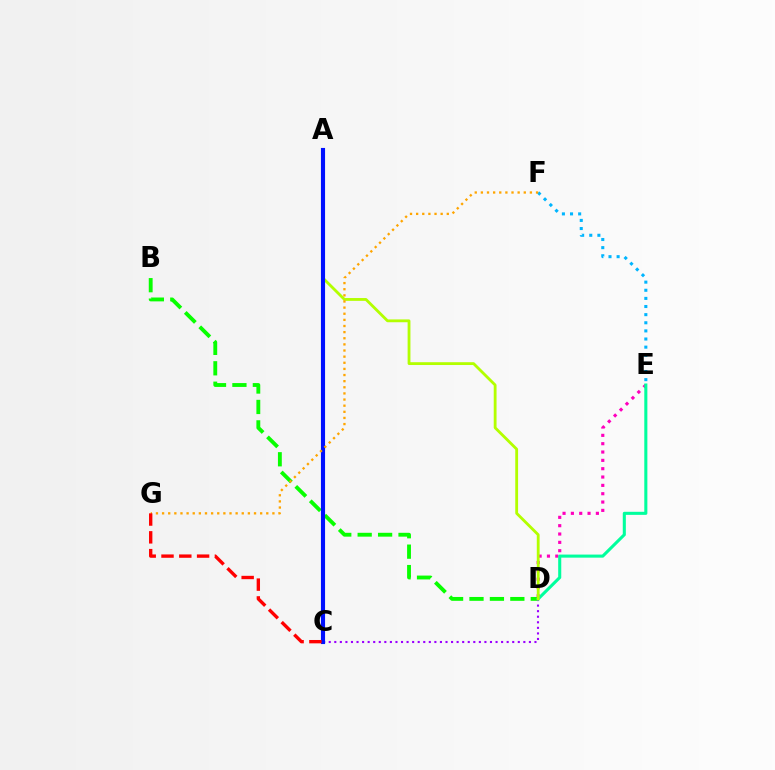{('B', 'D'): [{'color': '#08ff00', 'line_style': 'dashed', 'thickness': 2.77}], ('C', 'D'): [{'color': '#9b00ff', 'line_style': 'dotted', 'thickness': 1.51}], ('D', 'E'): [{'color': '#ff00bd', 'line_style': 'dotted', 'thickness': 2.27}, {'color': '#00ff9d', 'line_style': 'solid', 'thickness': 2.21}], ('E', 'F'): [{'color': '#00b5ff', 'line_style': 'dotted', 'thickness': 2.21}], ('A', 'D'): [{'color': '#b3ff00', 'line_style': 'solid', 'thickness': 2.03}], ('A', 'C'): [{'color': '#0010ff', 'line_style': 'solid', 'thickness': 2.96}], ('F', 'G'): [{'color': '#ffa500', 'line_style': 'dotted', 'thickness': 1.67}], ('C', 'G'): [{'color': '#ff0000', 'line_style': 'dashed', 'thickness': 2.42}]}